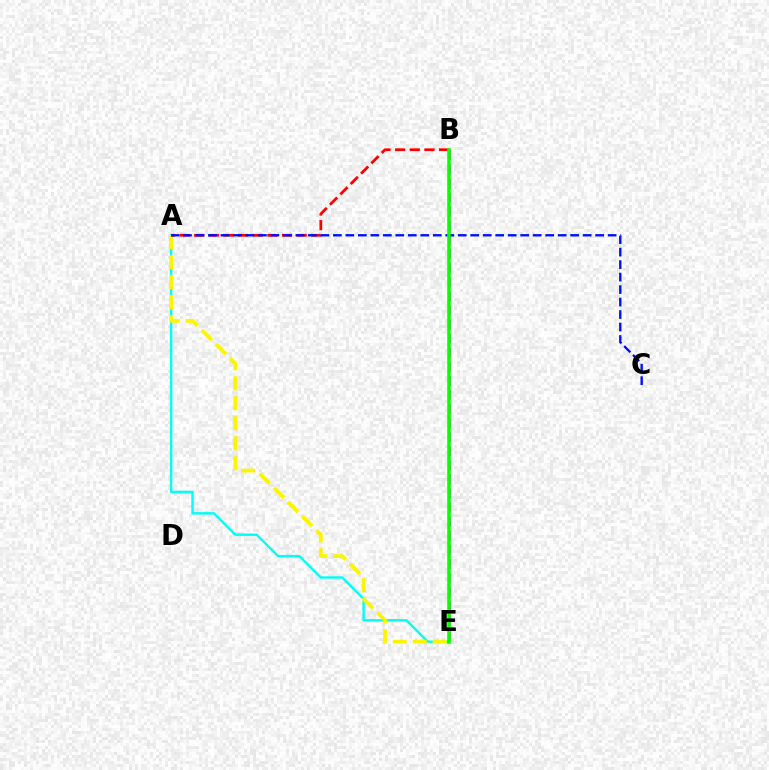{('B', 'E'): [{'color': '#ee00ff', 'line_style': 'dashed', 'thickness': 1.91}, {'color': '#08ff00', 'line_style': 'solid', 'thickness': 2.55}], ('A', 'E'): [{'color': '#00fff6', 'line_style': 'solid', 'thickness': 1.73}, {'color': '#fcf500', 'line_style': 'dashed', 'thickness': 2.72}], ('A', 'B'): [{'color': '#ff0000', 'line_style': 'dashed', 'thickness': 1.99}], ('A', 'C'): [{'color': '#0010ff', 'line_style': 'dashed', 'thickness': 1.7}]}